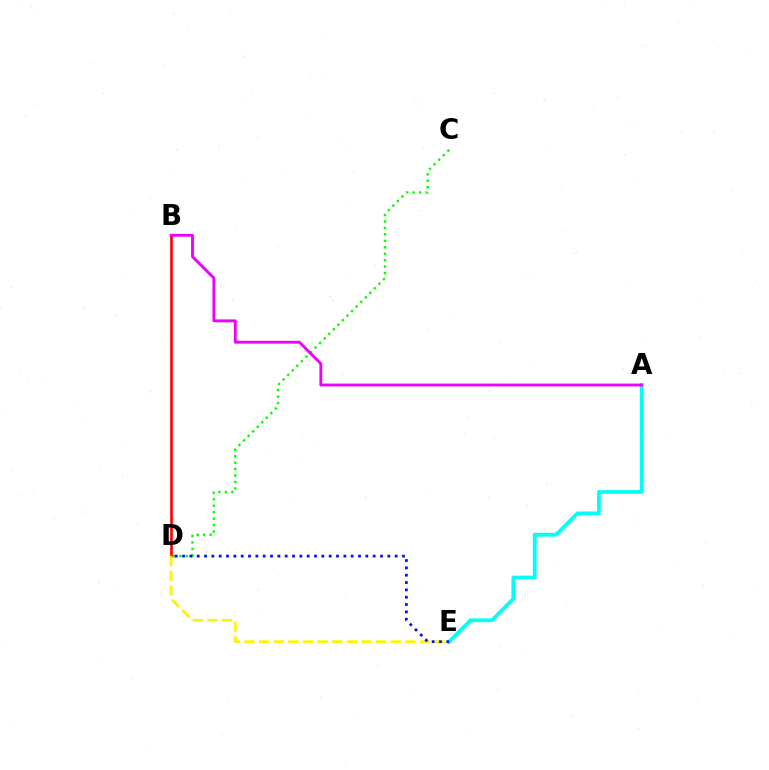{('B', 'D'): [{'color': '#ff0000', 'line_style': 'solid', 'thickness': 1.9}], ('D', 'E'): [{'color': '#fcf500', 'line_style': 'dashed', 'thickness': 1.99}, {'color': '#0010ff', 'line_style': 'dotted', 'thickness': 1.99}], ('A', 'E'): [{'color': '#00fff6', 'line_style': 'solid', 'thickness': 2.72}], ('C', 'D'): [{'color': '#08ff00', 'line_style': 'dotted', 'thickness': 1.75}], ('A', 'B'): [{'color': '#ee00ff', 'line_style': 'solid', 'thickness': 2.07}]}